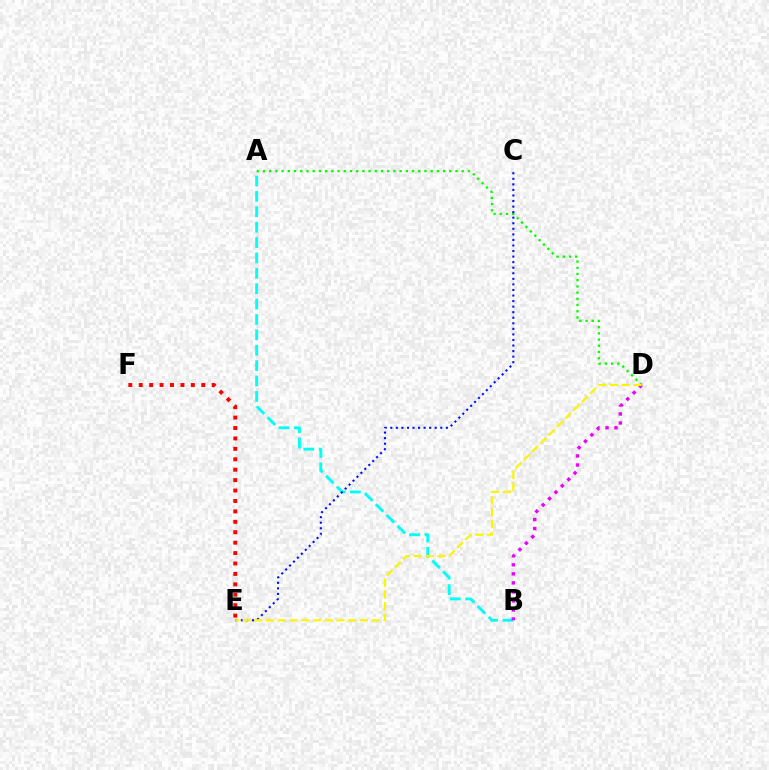{('A', 'D'): [{'color': '#08ff00', 'line_style': 'dotted', 'thickness': 1.69}], ('A', 'B'): [{'color': '#00fff6', 'line_style': 'dashed', 'thickness': 2.09}], ('C', 'E'): [{'color': '#0010ff', 'line_style': 'dotted', 'thickness': 1.51}], ('B', 'D'): [{'color': '#ee00ff', 'line_style': 'dotted', 'thickness': 2.45}], ('D', 'E'): [{'color': '#fcf500', 'line_style': 'dashed', 'thickness': 1.59}], ('E', 'F'): [{'color': '#ff0000', 'line_style': 'dotted', 'thickness': 2.83}]}